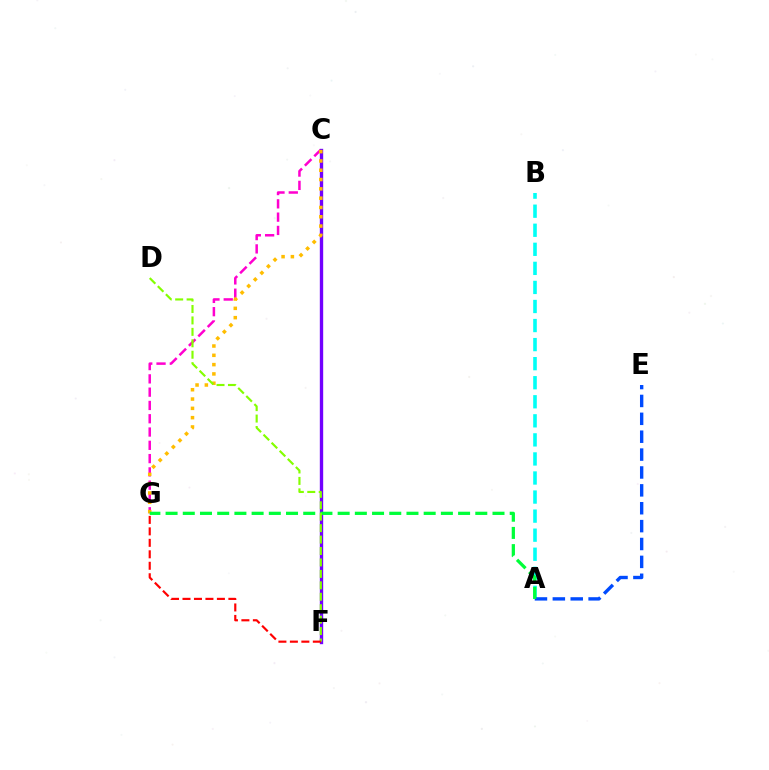{('C', 'G'): [{'color': '#ff00cf', 'line_style': 'dashed', 'thickness': 1.81}, {'color': '#ffbd00', 'line_style': 'dotted', 'thickness': 2.53}], ('A', 'B'): [{'color': '#00fff6', 'line_style': 'dashed', 'thickness': 2.59}], ('A', 'E'): [{'color': '#004bff', 'line_style': 'dashed', 'thickness': 2.43}], ('C', 'F'): [{'color': '#7200ff', 'line_style': 'solid', 'thickness': 2.42}], ('A', 'G'): [{'color': '#00ff39', 'line_style': 'dashed', 'thickness': 2.34}], ('D', 'F'): [{'color': '#84ff00', 'line_style': 'dashed', 'thickness': 1.55}], ('F', 'G'): [{'color': '#ff0000', 'line_style': 'dashed', 'thickness': 1.56}]}